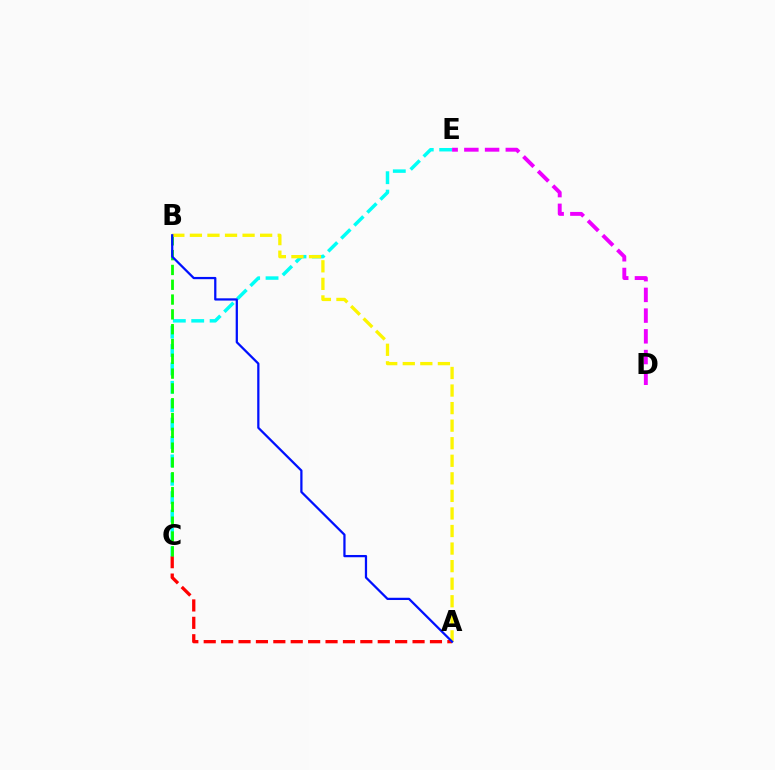{('A', 'C'): [{'color': '#ff0000', 'line_style': 'dashed', 'thickness': 2.36}], ('C', 'E'): [{'color': '#00fff6', 'line_style': 'dashed', 'thickness': 2.5}], ('B', 'C'): [{'color': '#08ff00', 'line_style': 'dashed', 'thickness': 2.01}], ('A', 'B'): [{'color': '#fcf500', 'line_style': 'dashed', 'thickness': 2.39}, {'color': '#0010ff', 'line_style': 'solid', 'thickness': 1.62}], ('D', 'E'): [{'color': '#ee00ff', 'line_style': 'dashed', 'thickness': 2.81}]}